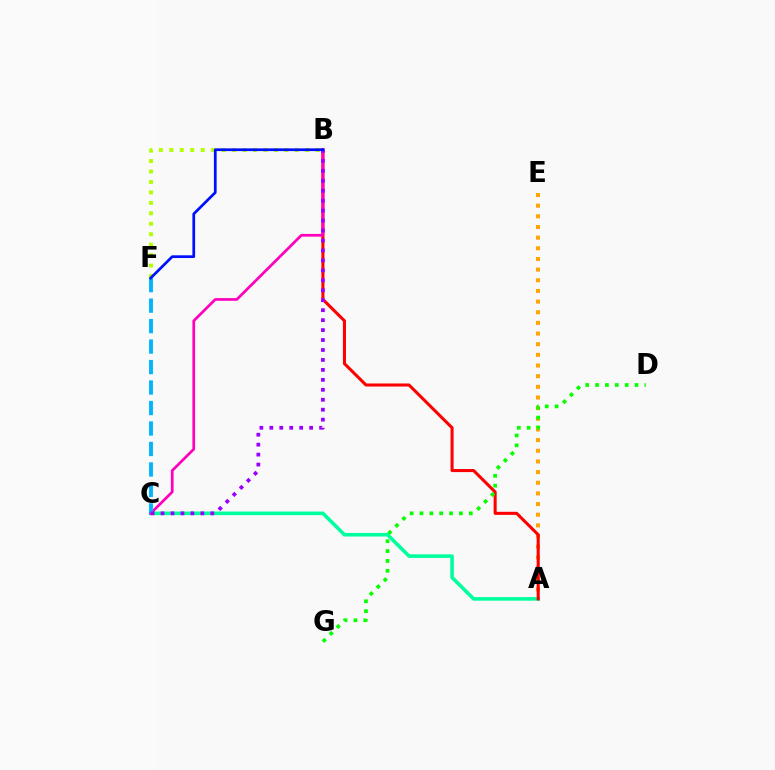{('B', 'F'): [{'color': '#b3ff00', 'line_style': 'dotted', 'thickness': 2.84}, {'color': '#0010ff', 'line_style': 'solid', 'thickness': 1.97}], ('A', 'E'): [{'color': '#ffa500', 'line_style': 'dotted', 'thickness': 2.9}], ('A', 'C'): [{'color': '#00ff9d', 'line_style': 'solid', 'thickness': 2.59}], ('A', 'B'): [{'color': '#ff0000', 'line_style': 'solid', 'thickness': 2.2}], ('B', 'C'): [{'color': '#ff00bd', 'line_style': 'solid', 'thickness': 1.96}, {'color': '#9b00ff', 'line_style': 'dotted', 'thickness': 2.7}], ('D', 'G'): [{'color': '#08ff00', 'line_style': 'dotted', 'thickness': 2.68}], ('C', 'F'): [{'color': '#00b5ff', 'line_style': 'dashed', 'thickness': 2.78}]}